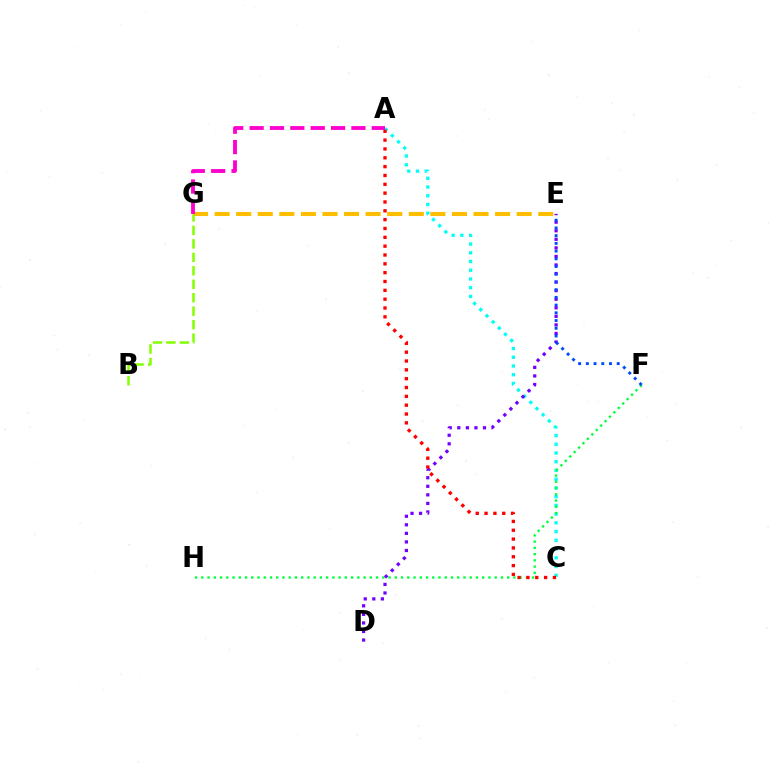{('E', 'G'): [{'color': '#ffbd00', 'line_style': 'dashed', 'thickness': 2.93}], ('A', 'C'): [{'color': '#00fff6', 'line_style': 'dotted', 'thickness': 2.37}, {'color': '#ff0000', 'line_style': 'dotted', 'thickness': 2.4}], ('F', 'H'): [{'color': '#00ff39', 'line_style': 'dotted', 'thickness': 1.7}], ('D', 'E'): [{'color': '#7200ff', 'line_style': 'dotted', 'thickness': 2.33}], ('A', 'G'): [{'color': '#ff00cf', 'line_style': 'dashed', 'thickness': 2.77}], ('B', 'G'): [{'color': '#84ff00', 'line_style': 'dashed', 'thickness': 1.83}], ('E', 'F'): [{'color': '#004bff', 'line_style': 'dotted', 'thickness': 2.1}]}